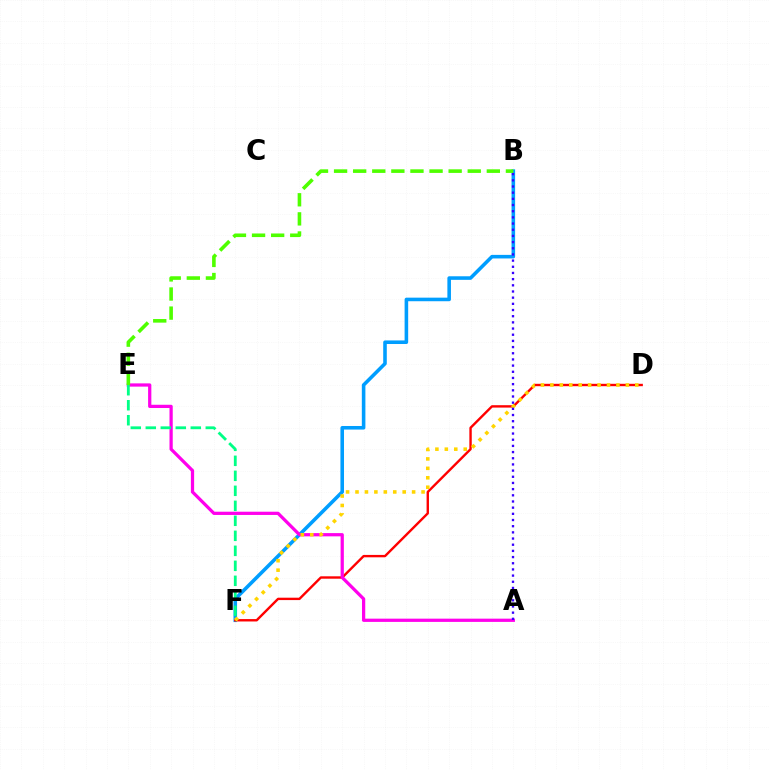{('B', 'F'): [{'color': '#009eff', 'line_style': 'solid', 'thickness': 2.57}], ('D', 'F'): [{'color': '#ff0000', 'line_style': 'solid', 'thickness': 1.72}, {'color': '#ffd500', 'line_style': 'dotted', 'thickness': 2.56}], ('A', 'E'): [{'color': '#ff00ed', 'line_style': 'solid', 'thickness': 2.33}], ('B', 'E'): [{'color': '#4fff00', 'line_style': 'dashed', 'thickness': 2.59}], ('E', 'F'): [{'color': '#00ff86', 'line_style': 'dashed', 'thickness': 2.04}], ('A', 'B'): [{'color': '#3700ff', 'line_style': 'dotted', 'thickness': 1.68}]}